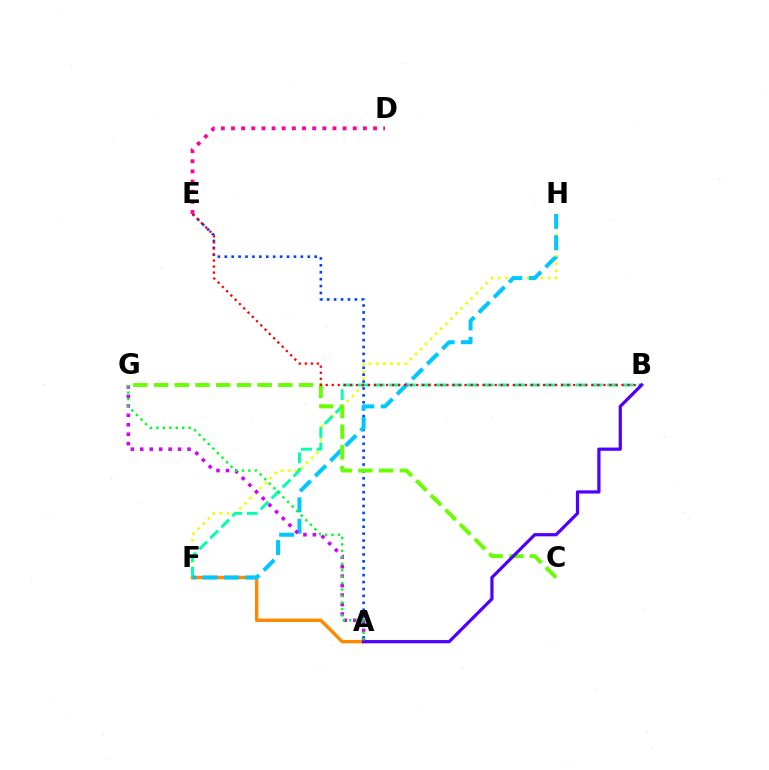{('F', 'H'): [{'color': '#eeff00', 'line_style': 'dotted', 'thickness': 1.94}, {'color': '#00c7ff', 'line_style': 'dashed', 'thickness': 2.9}], ('B', 'F'): [{'color': '#00ffaf', 'line_style': 'dashed', 'thickness': 2.11}], ('A', 'F'): [{'color': '#ff8800', 'line_style': 'solid', 'thickness': 2.45}], ('A', 'E'): [{'color': '#003fff', 'line_style': 'dotted', 'thickness': 1.88}], ('A', 'G'): [{'color': '#d600ff', 'line_style': 'dotted', 'thickness': 2.57}, {'color': '#00ff27', 'line_style': 'dotted', 'thickness': 1.75}], ('C', 'G'): [{'color': '#66ff00', 'line_style': 'dashed', 'thickness': 2.81}], ('B', 'E'): [{'color': '#ff0000', 'line_style': 'dotted', 'thickness': 1.64}], ('D', 'E'): [{'color': '#ff00a0', 'line_style': 'dotted', 'thickness': 2.76}], ('A', 'B'): [{'color': '#4f00ff', 'line_style': 'solid', 'thickness': 2.32}]}